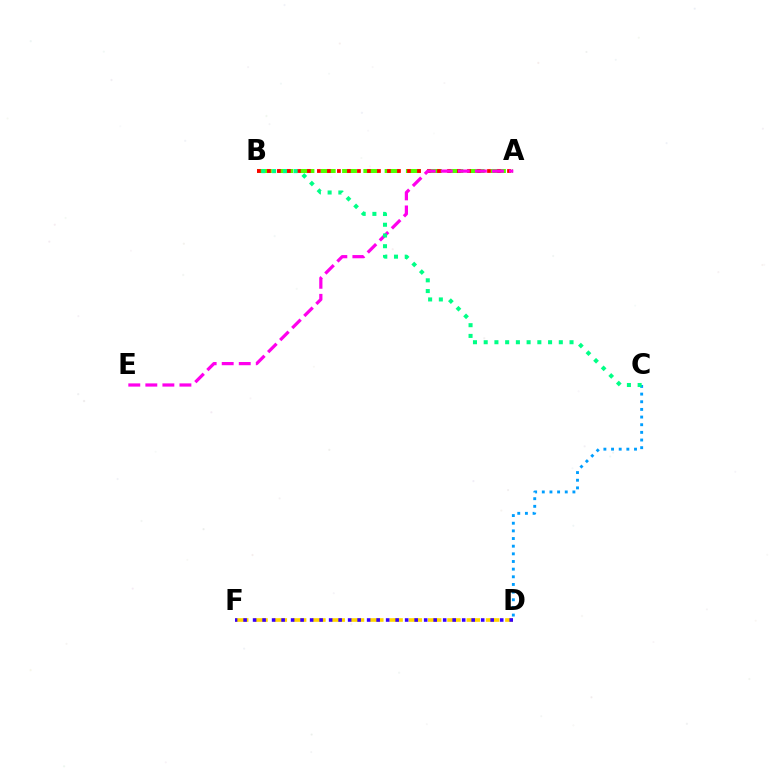{('D', 'F'): [{'color': '#ffd500', 'line_style': 'dashed', 'thickness': 2.62}, {'color': '#3700ff', 'line_style': 'dotted', 'thickness': 2.58}], ('A', 'B'): [{'color': '#4fff00', 'line_style': 'dashed', 'thickness': 2.89}, {'color': '#ff0000', 'line_style': 'dotted', 'thickness': 2.72}], ('C', 'D'): [{'color': '#009eff', 'line_style': 'dotted', 'thickness': 2.08}], ('A', 'E'): [{'color': '#ff00ed', 'line_style': 'dashed', 'thickness': 2.32}], ('B', 'C'): [{'color': '#00ff86', 'line_style': 'dotted', 'thickness': 2.91}]}